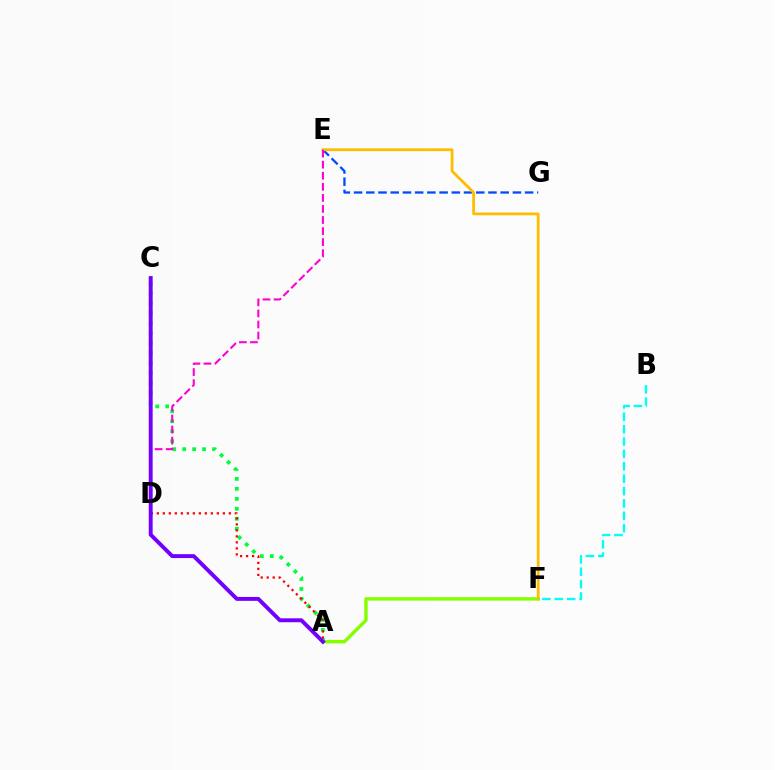{('A', 'F'): [{'color': '#84ff00', 'line_style': 'solid', 'thickness': 2.45}], ('E', 'G'): [{'color': '#004bff', 'line_style': 'dashed', 'thickness': 1.66}], ('A', 'C'): [{'color': '#00ff39', 'line_style': 'dotted', 'thickness': 2.71}, {'color': '#7200ff', 'line_style': 'solid', 'thickness': 2.82}], ('A', 'D'): [{'color': '#ff0000', 'line_style': 'dotted', 'thickness': 1.63}], ('E', 'F'): [{'color': '#ffbd00', 'line_style': 'solid', 'thickness': 2.0}], ('B', 'F'): [{'color': '#00fff6', 'line_style': 'dashed', 'thickness': 1.68}], ('D', 'E'): [{'color': '#ff00cf', 'line_style': 'dashed', 'thickness': 1.5}]}